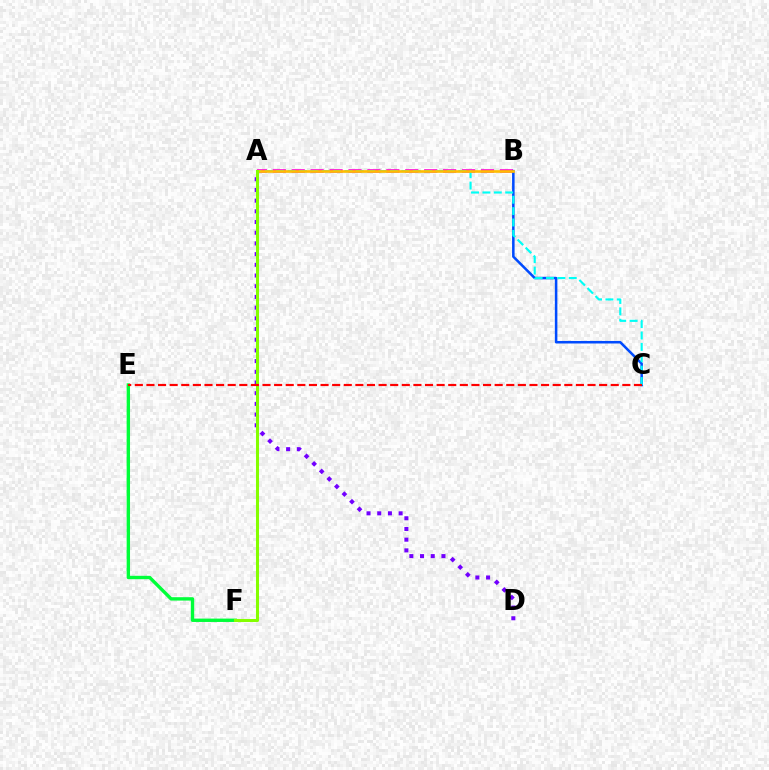{('A', 'B'): [{'color': '#ff00cf', 'line_style': 'dashed', 'thickness': 2.57}, {'color': '#ffbd00', 'line_style': 'solid', 'thickness': 1.9}], ('B', 'C'): [{'color': '#004bff', 'line_style': 'solid', 'thickness': 1.82}], ('A', 'C'): [{'color': '#00fff6', 'line_style': 'dashed', 'thickness': 1.55}], ('A', 'D'): [{'color': '#7200ff', 'line_style': 'dotted', 'thickness': 2.91}], ('E', 'F'): [{'color': '#00ff39', 'line_style': 'solid', 'thickness': 2.43}], ('A', 'F'): [{'color': '#84ff00', 'line_style': 'solid', 'thickness': 2.19}], ('C', 'E'): [{'color': '#ff0000', 'line_style': 'dashed', 'thickness': 1.58}]}